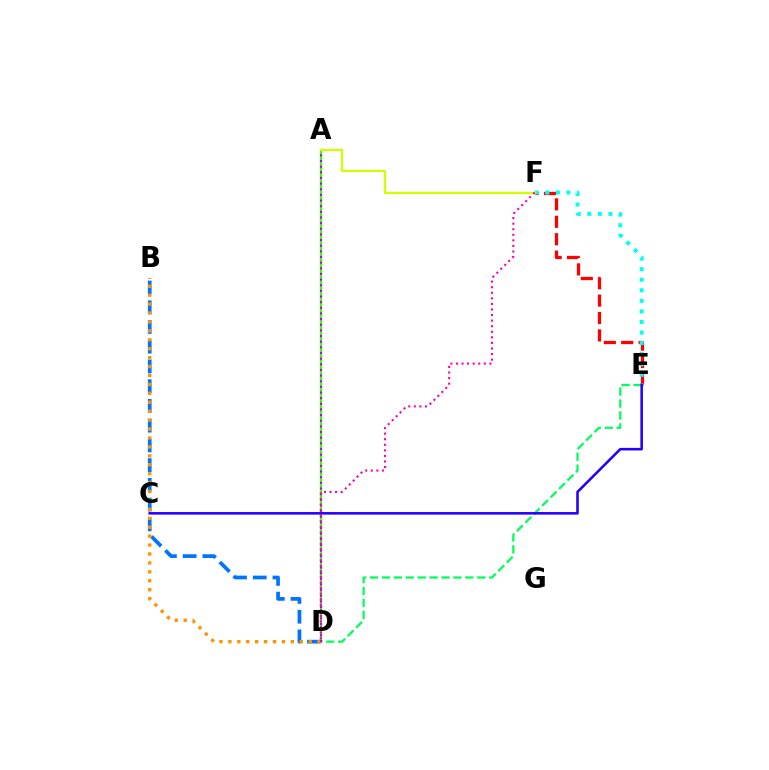{('A', 'D'): [{'color': '#3dff00', 'line_style': 'solid', 'thickness': 1.64}, {'color': '#b900ff', 'line_style': 'dotted', 'thickness': 1.53}], ('D', 'E'): [{'color': '#00ff5c', 'line_style': 'dashed', 'thickness': 1.62}], ('E', 'F'): [{'color': '#ff0000', 'line_style': 'dashed', 'thickness': 2.36}, {'color': '#00fff6', 'line_style': 'dotted', 'thickness': 2.87}], ('B', 'D'): [{'color': '#0074ff', 'line_style': 'dashed', 'thickness': 2.68}, {'color': '#ff9400', 'line_style': 'dotted', 'thickness': 2.42}], ('C', 'E'): [{'color': '#2500ff', 'line_style': 'solid', 'thickness': 1.85}], ('A', 'F'): [{'color': '#d1ff00', 'line_style': 'solid', 'thickness': 1.6}], ('D', 'F'): [{'color': '#ff00ac', 'line_style': 'dotted', 'thickness': 1.51}]}